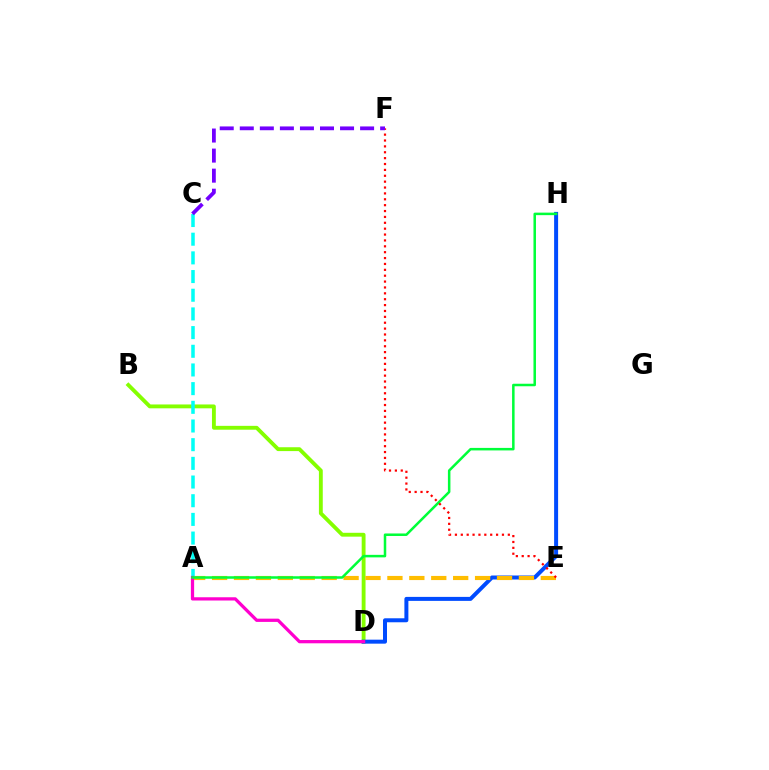{('B', 'D'): [{'color': '#84ff00', 'line_style': 'solid', 'thickness': 2.78}], ('D', 'H'): [{'color': '#004bff', 'line_style': 'solid', 'thickness': 2.87}], ('A', 'E'): [{'color': '#ffbd00', 'line_style': 'dashed', 'thickness': 2.98}], ('A', 'C'): [{'color': '#00fff6', 'line_style': 'dashed', 'thickness': 2.54}], ('A', 'D'): [{'color': '#ff00cf', 'line_style': 'solid', 'thickness': 2.35}], ('A', 'H'): [{'color': '#00ff39', 'line_style': 'solid', 'thickness': 1.81}], ('E', 'F'): [{'color': '#ff0000', 'line_style': 'dotted', 'thickness': 1.6}], ('C', 'F'): [{'color': '#7200ff', 'line_style': 'dashed', 'thickness': 2.72}]}